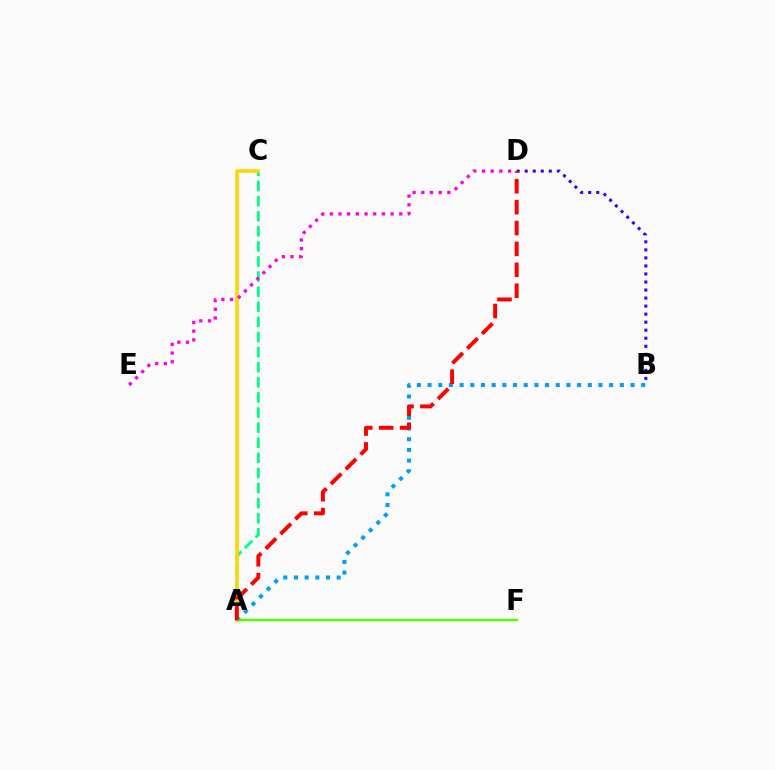{('A', 'C'): [{'color': '#00ff86', 'line_style': 'dashed', 'thickness': 2.05}, {'color': '#ffd500', 'line_style': 'solid', 'thickness': 2.56}], ('D', 'E'): [{'color': '#ff00ed', 'line_style': 'dotted', 'thickness': 2.36}], ('A', 'B'): [{'color': '#009eff', 'line_style': 'dotted', 'thickness': 2.9}], ('A', 'F'): [{'color': '#4fff00', 'line_style': 'solid', 'thickness': 1.73}], ('B', 'D'): [{'color': '#3700ff', 'line_style': 'dotted', 'thickness': 2.18}], ('A', 'D'): [{'color': '#ff0000', 'line_style': 'dashed', 'thickness': 2.84}]}